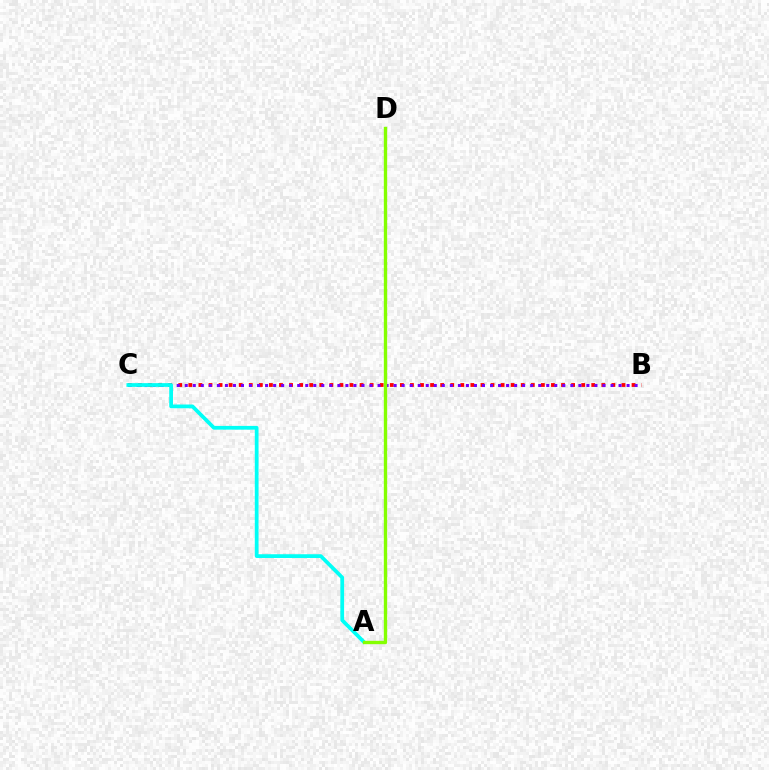{('B', 'C'): [{'color': '#ff0000', 'line_style': 'dotted', 'thickness': 2.74}, {'color': '#7200ff', 'line_style': 'dotted', 'thickness': 2.18}], ('A', 'C'): [{'color': '#00fff6', 'line_style': 'solid', 'thickness': 2.69}], ('A', 'D'): [{'color': '#84ff00', 'line_style': 'solid', 'thickness': 2.41}]}